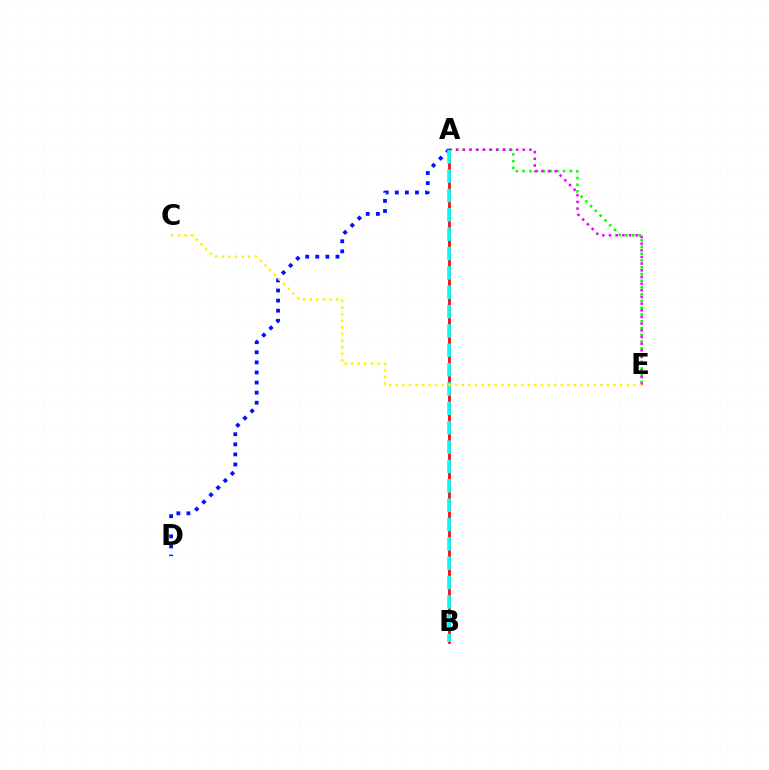{('A', 'E'): [{'color': '#08ff00', 'line_style': 'dotted', 'thickness': 1.83}, {'color': '#ee00ff', 'line_style': 'dotted', 'thickness': 1.81}], ('A', 'B'): [{'color': '#ff0000', 'line_style': 'solid', 'thickness': 1.94}, {'color': '#00fff6', 'line_style': 'dashed', 'thickness': 2.63}], ('A', 'D'): [{'color': '#0010ff', 'line_style': 'dotted', 'thickness': 2.74}], ('C', 'E'): [{'color': '#fcf500', 'line_style': 'dotted', 'thickness': 1.79}]}